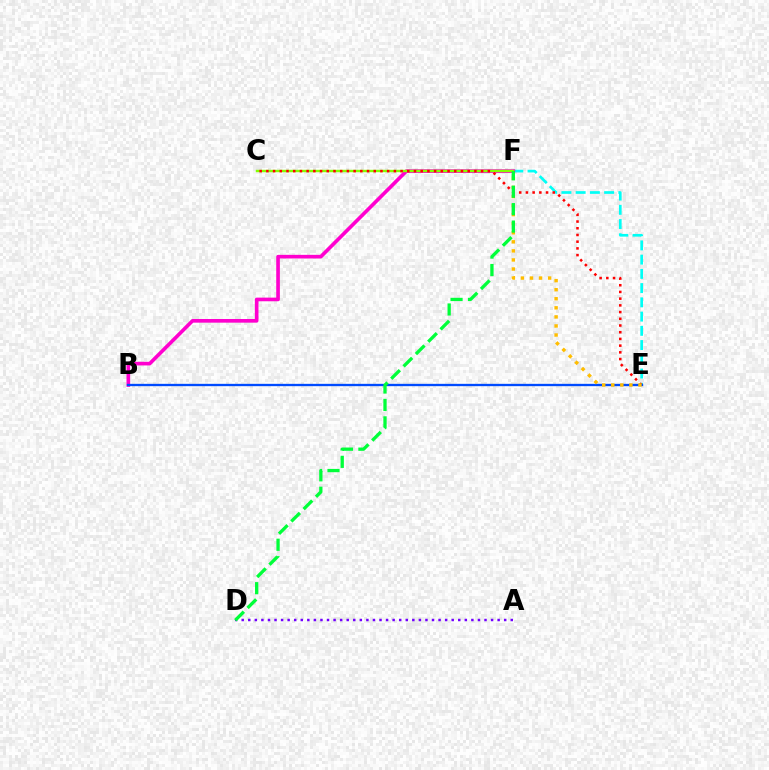{('A', 'D'): [{'color': '#7200ff', 'line_style': 'dotted', 'thickness': 1.78}], ('E', 'F'): [{'color': '#00fff6', 'line_style': 'dashed', 'thickness': 1.93}, {'color': '#ffbd00', 'line_style': 'dotted', 'thickness': 2.46}], ('B', 'F'): [{'color': '#ff00cf', 'line_style': 'solid', 'thickness': 2.63}], ('C', 'F'): [{'color': '#84ff00', 'line_style': 'solid', 'thickness': 1.74}], ('C', 'E'): [{'color': '#ff0000', 'line_style': 'dotted', 'thickness': 1.82}], ('B', 'E'): [{'color': '#004bff', 'line_style': 'solid', 'thickness': 1.68}], ('D', 'F'): [{'color': '#00ff39', 'line_style': 'dashed', 'thickness': 2.37}]}